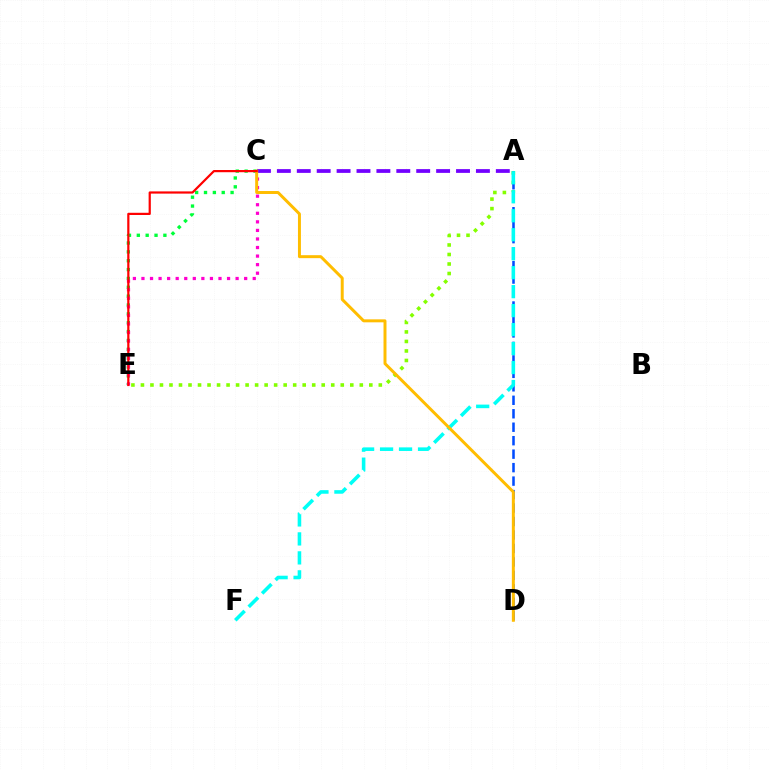{('C', 'E'): [{'color': '#00ff39', 'line_style': 'dotted', 'thickness': 2.41}, {'color': '#ff00cf', 'line_style': 'dotted', 'thickness': 2.33}, {'color': '#ff0000', 'line_style': 'solid', 'thickness': 1.59}], ('A', 'E'): [{'color': '#84ff00', 'line_style': 'dotted', 'thickness': 2.59}], ('A', 'D'): [{'color': '#004bff', 'line_style': 'dashed', 'thickness': 1.83}], ('A', 'C'): [{'color': '#7200ff', 'line_style': 'dashed', 'thickness': 2.7}], ('A', 'F'): [{'color': '#00fff6', 'line_style': 'dashed', 'thickness': 2.58}], ('C', 'D'): [{'color': '#ffbd00', 'line_style': 'solid', 'thickness': 2.14}]}